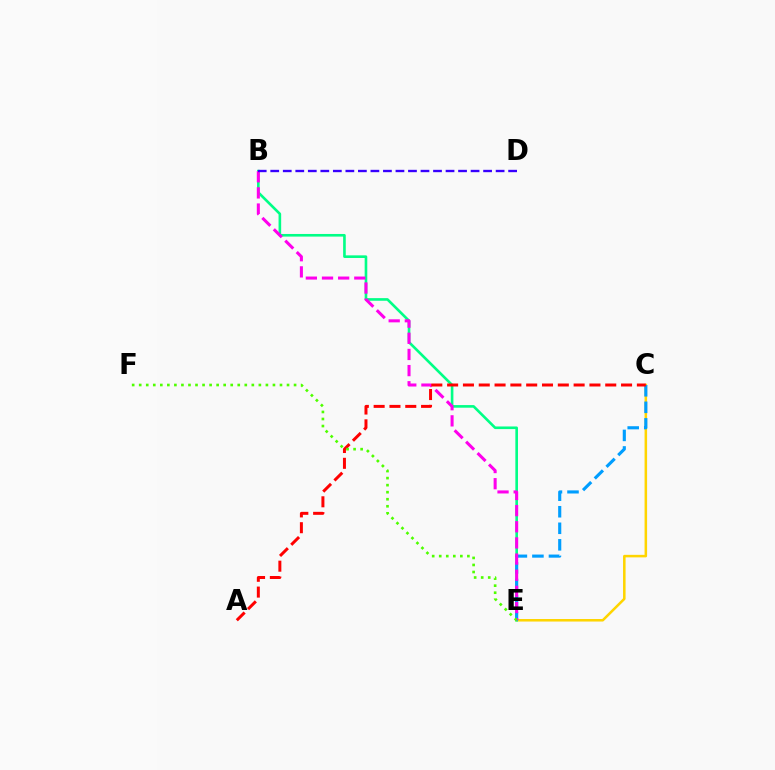{('C', 'E'): [{'color': '#ffd500', 'line_style': 'solid', 'thickness': 1.82}, {'color': '#009eff', 'line_style': 'dashed', 'thickness': 2.25}], ('B', 'E'): [{'color': '#00ff86', 'line_style': 'solid', 'thickness': 1.89}, {'color': '#ff00ed', 'line_style': 'dashed', 'thickness': 2.19}], ('A', 'C'): [{'color': '#ff0000', 'line_style': 'dashed', 'thickness': 2.15}], ('E', 'F'): [{'color': '#4fff00', 'line_style': 'dotted', 'thickness': 1.91}], ('B', 'D'): [{'color': '#3700ff', 'line_style': 'dashed', 'thickness': 1.7}]}